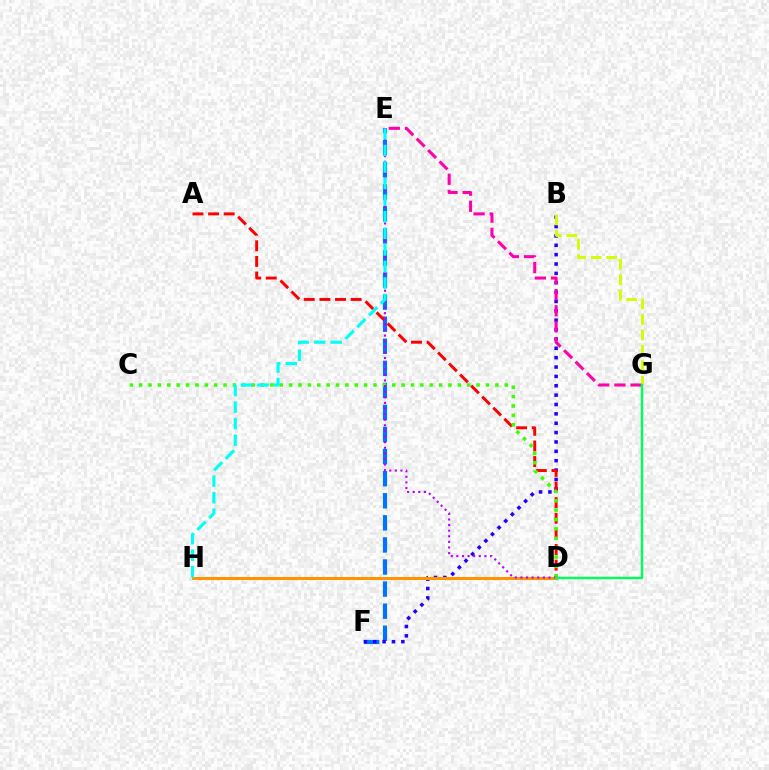{('E', 'F'): [{'color': '#0074ff', 'line_style': 'dashed', 'thickness': 3.0}], ('B', 'F'): [{'color': '#2500ff', 'line_style': 'dotted', 'thickness': 2.54}], ('E', 'G'): [{'color': '#ff00ac', 'line_style': 'dashed', 'thickness': 2.19}], ('D', 'H'): [{'color': '#ff9400', 'line_style': 'solid', 'thickness': 2.17}], ('B', 'G'): [{'color': '#d1ff00', 'line_style': 'dashed', 'thickness': 2.1}], ('A', 'D'): [{'color': '#ff0000', 'line_style': 'dashed', 'thickness': 2.12}], ('C', 'D'): [{'color': '#3dff00', 'line_style': 'dotted', 'thickness': 2.55}], ('D', 'E'): [{'color': '#b900ff', 'line_style': 'dotted', 'thickness': 1.52}], ('D', 'G'): [{'color': '#00ff5c', 'line_style': 'solid', 'thickness': 1.75}], ('E', 'H'): [{'color': '#00fff6', 'line_style': 'dashed', 'thickness': 2.25}]}